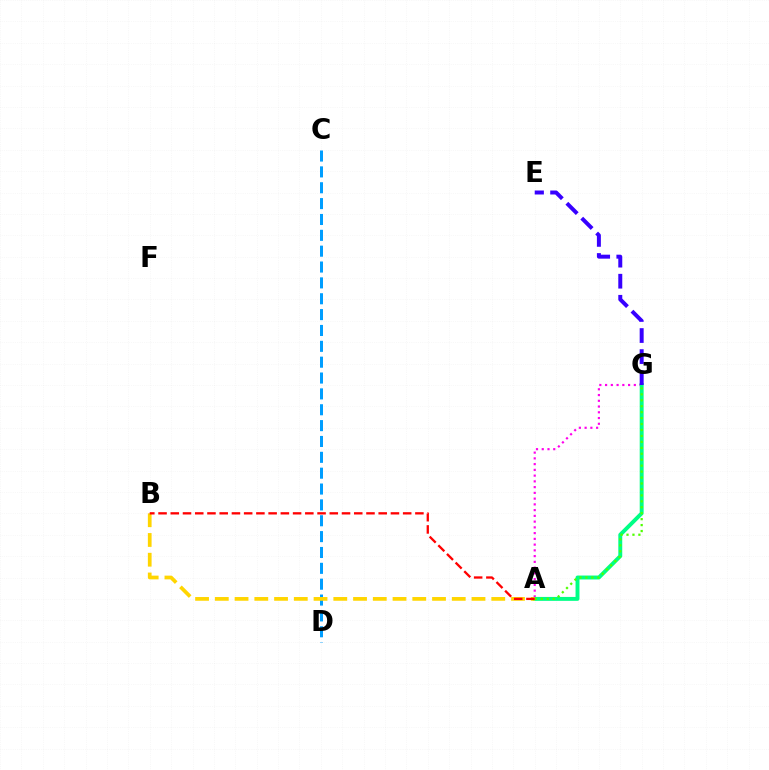{('A', 'G'): [{'color': '#ff00ed', 'line_style': 'dotted', 'thickness': 1.56}, {'color': '#00ff86', 'line_style': 'solid', 'thickness': 2.82}, {'color': '#4fff00', 'line_style': 'dotted', 'thickness': 1.62}], ('C', 'D'): [{'color': '#009eff', 'line_style': 'dashed', 'thickness': 2.15}], ('A', 'B'): [{'color': '#ffd500', 'line_style': 'dashed', 'thickness': 2.68}, {'color': '#ff0000', 'line_style': 'dashed', 'thickness': 1.66}], ('E', 'G'): [{'color': '#3700ff', 'line_style': 'dashed', 'thickness': 2.86}]}